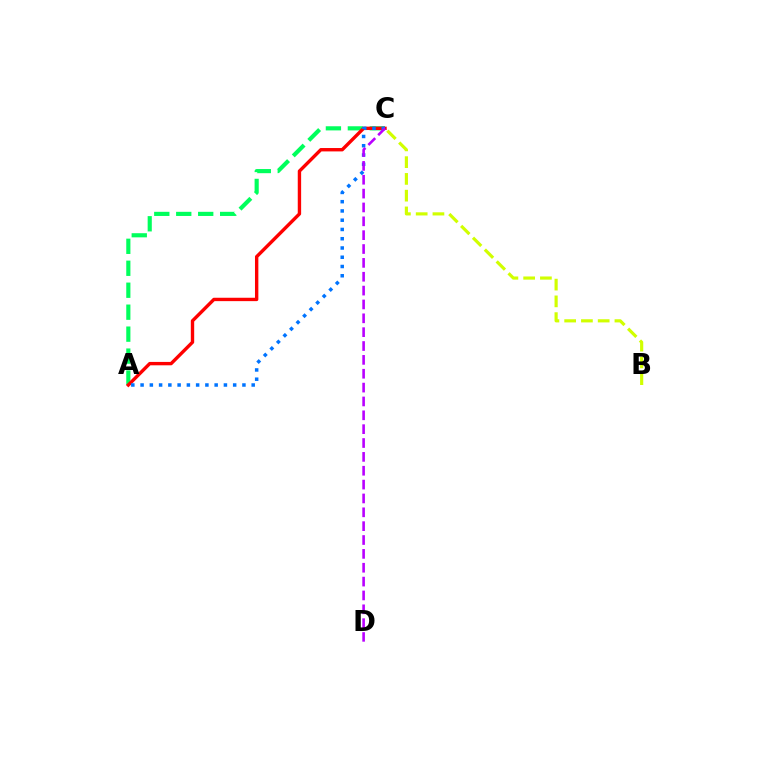{('A', 'C'): [{'color': '#00ff5c', 'line_style': 'dashed', 'thickness': 2.98}, {'color': '#ff0000', 'line_style': 'solid', 'thickness': 2.43}, {'color': '#0074ff', 'line_style': 'dotted', 'thickness': 2.52}], ('B', 'C'): [{'color': '#d1ff00', 'line_style': 'dashed', 'thickness': 2.28}], ('C', 'D'): [{'color': '#b900ff', 'line_style': 'dashed', 'thickness': 1.88}]}